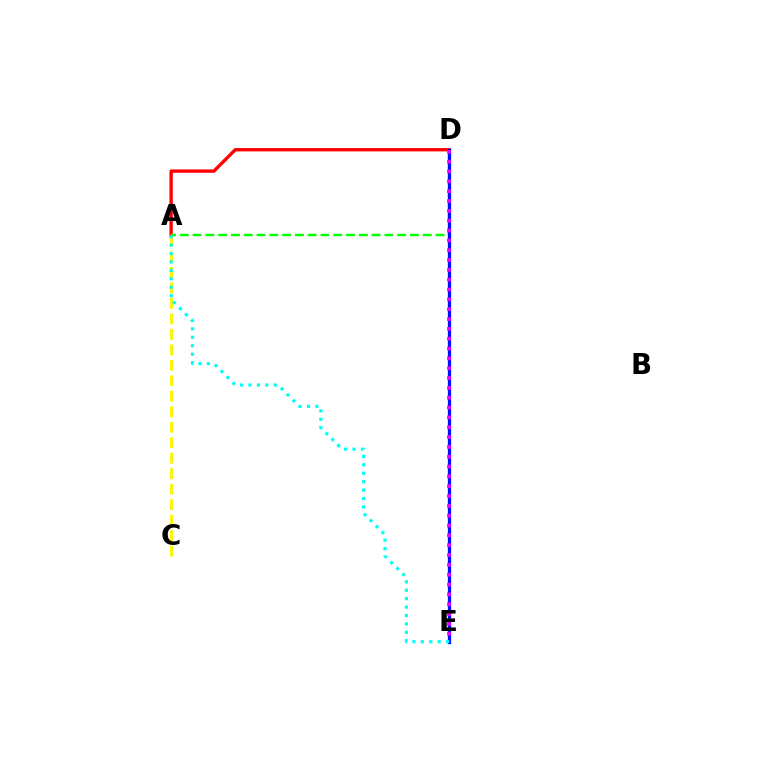{('A', 'D'): [{'color': '#ff0000', 'line_style': 'solid', 'thickness': 2.41}, {'color': '#08ff00', 'line_style': 'dashed', 'thickness': 1.74}], ('D', 'E'): [{'color': '#0010ff', 'line_style': 'solid', 'thickness': 2.36}, {'color': '#ee00ff', 'line_style': 'dotted', 'thickness': 2.67}], ('A', 'C'): [{'color': '#fcf500', 'line_style': 'dashed', 'thickness': 2.1}], ('A', 'E'): [{'color': '#00fff6', 'line_style': 'dotted', 'thickness': 2.29}]}